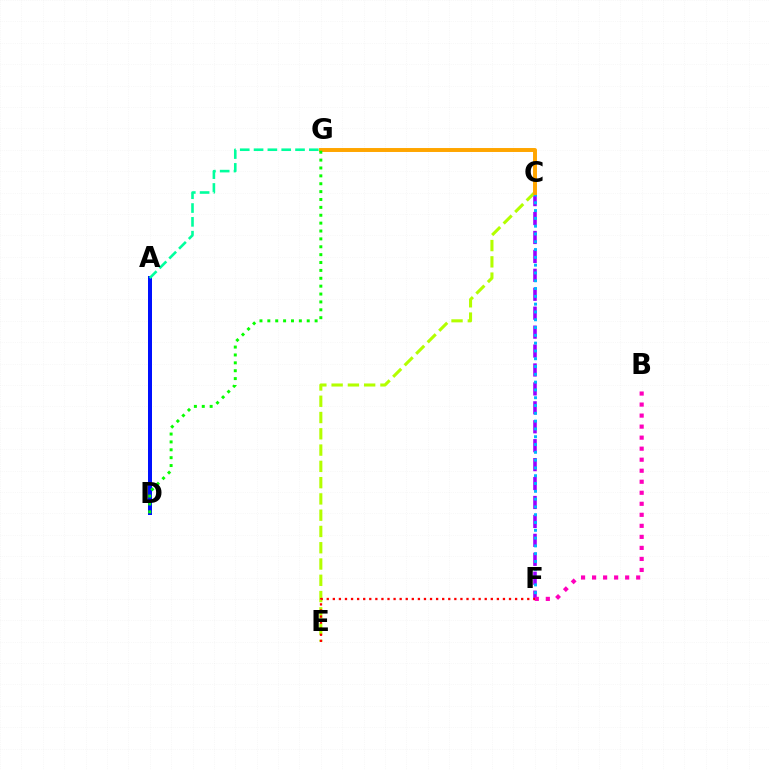{('C', 'F'): [{'color': '#9b00ff', 'line_style': 'dashed', 'thickness': 2.57}, {'color': '#00b5ff', 'line_style': 'dotted', 'thickness': 2.12}], ('A', 'D'): [{'color': '#0010ff', 'line_style': 'solid', 'thickness': 2.88}], ('C', 'E'): [{'color': '#b3ff00', 'line_style': 'dashed', 'thickness': 2.21}], ('C', 'G'): [{'color': '#ffa500', 'line_style': 'solid', 'thickness': 2.85}], ('D', 'G'): [{'color': '#08ff00', 'line_style': 'dotted', 'thickness': 2.14}], ('A', 'G'): [{'color': '#00ff9d', 'line_style': 'dashed', 'thickness': 1.88}], ('B', 'F'): [{'color': '#ff00bd', 'line_style': 'dotted', 'thickness': 3.0}], ('E', 'F'): [{'color': '#ff0000', 'line_style': 'dotted', 'thickness': 1.65}]}